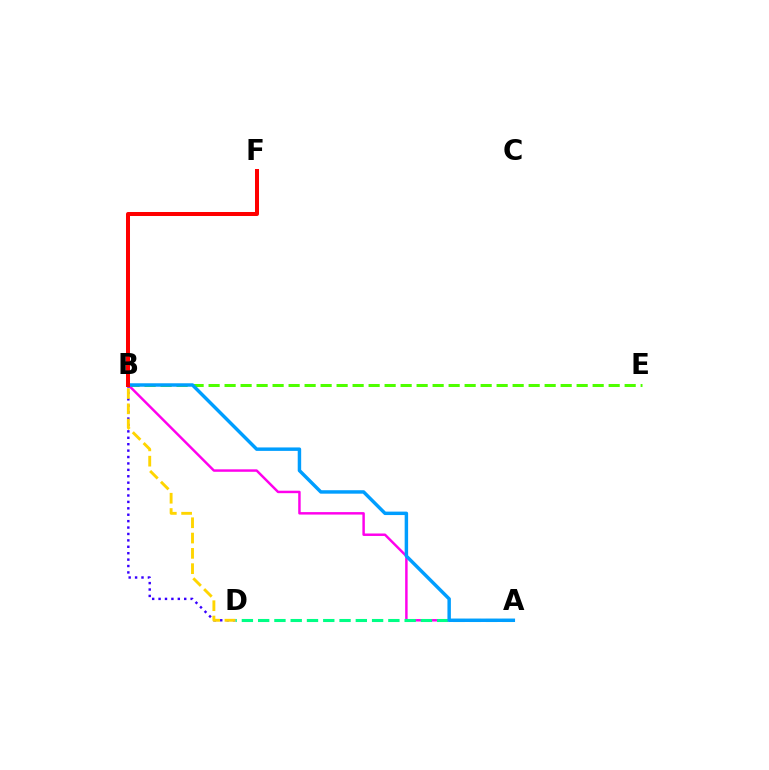{('B', 'E'): [{'color': '#4fff00', 'line_style': 'dashed', 'thickness': 2.17}], ('A', 'B'): [{'color': '#ff00ed', 'line_style': 'solid', 'thickness': 1.77}, {'color': '#009eff', 'line_style': 'solid', 'thickness': 2.48}], ('A', 'D'): [{'color': '#00ff86', 'line_style': 'dashed', 'thickness': 2.21}], ('B', 'D'): [{'color': '#3700ff', 'line_style': 'dotted', 'thickness': 1.74}, {'color': '#ffd500', 'line_style': 'dashed', 'thickness': 2.08}], ('B', 'F'): [{'color': '#ff0000', 'line_style': 'solid', 'thickness': 2.89}]}